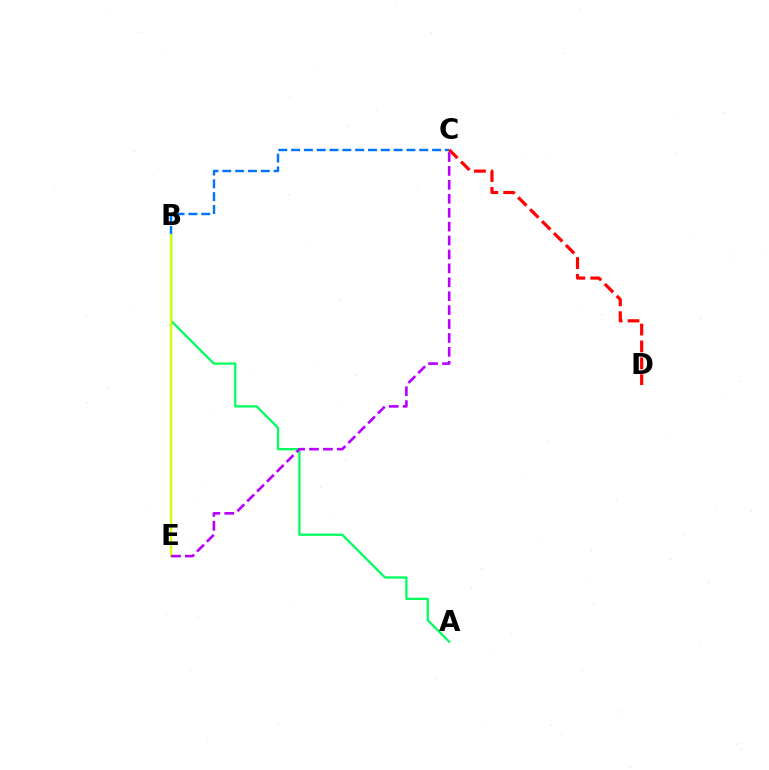{('C', 'D'): [{'color': '#ff0000', 'line_style': 'dashed', 'thickness': 2.29}], ('B', 'C'): [{'color': '#0074ff', 'line_style': 'dashed', 'thickness': 1.74}], ('A', 'B'): [{'color': '#00ff5c', 'line_style': 'solid', 'thickness': 1.64}], ('B', 'E'): [{'color': '#d1ff00', 'line_style': 'solid', 'thickness': 1.69}], ('C', 'E'): [{'color': '#b900ff', 'line_style': 'dashed', 'thickness': 1.89}]}